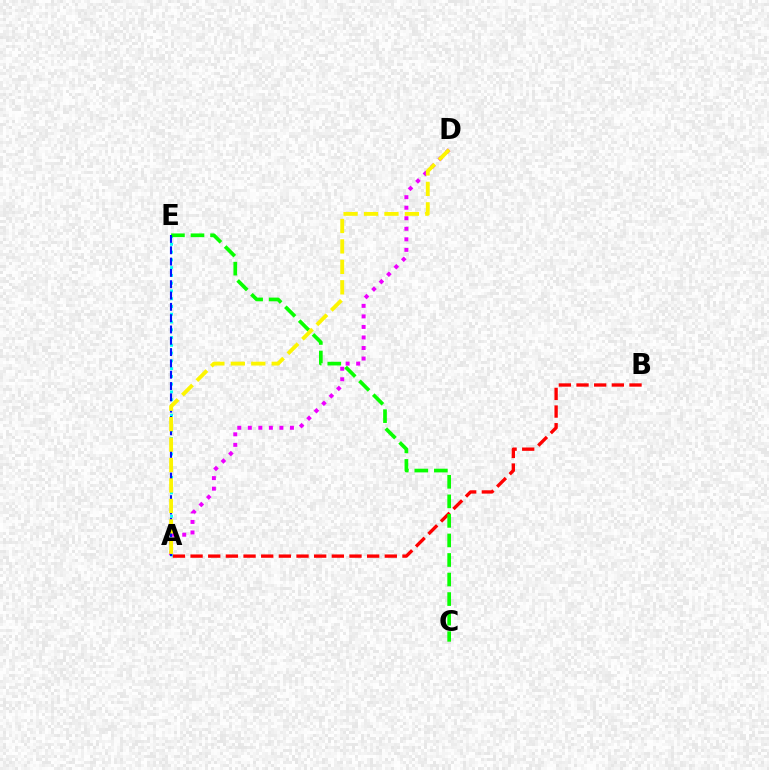{('A', 'D'): [{'color': '#ee00ff', 'line_style': 'dotted', 'thickness': 2.86}, {'color': '#fcf500', 'line_style': 'dashed', 'thickness': 2.78}], ('A', 'E'): [{'color': '#00fff6', 'line_style': 'dotted', 'thickness': 2.11}, {'color': '#0010ff', 'line_style': 'dashed', 'thickness': 1.54}], ('A', 'B'): [{'color': '#ff0000', 'line_style': 'dashed', 'thickness': 2.4}], ('C', 'E'): [{'color': '#08ff00', 'line_style': 'dashed', 'thickness': 2.66}]}